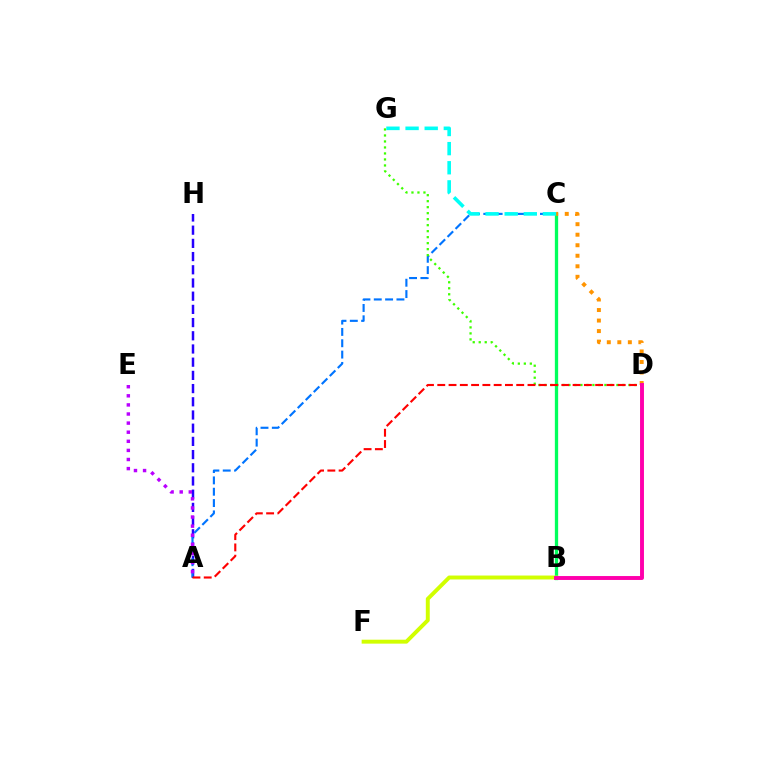{('A', 'H'): [{'color': '#2500ff', 'line_style': 'dashed', 'thickness': 1.79}], ('B', 'C'): [{'color': '#00ff5c', 'line_style': 'solid', 'thickness': 2.37}], ('A', 'C'): [{'color': '#0074ff', 'line_style': 'dashed', 'thickness': 1.54}], ('A', 'E'): [{'color': '#b900ff', 'line_style': 'dotted', 'thickness': 2.47}], ('D', 'G'): [{'color': '#3dff00', 'line_style': 'dotted', 'thickness': 1.63}], ('B', 'F'): [{'color': '#d1ff00', 'line_style': 'solid', 'thickness': 2.83}], ('A', 'D'): [{'color': '#ff0000', 'line_style': 'dashed', 'thickness': 1.53}], ('C', 'D'): [{'color': '#ff9400', 'line_style': 'dotted', 'thickness': 2.86}], ('B', 'D'): [{'color': '#ff00ac', 'line_style': 'solid', 'thickness': 2.82}], ('C', 'G'): [{'color': '#00fff6', 'line_style': 'dashed', 'thickness': 2.6}]}